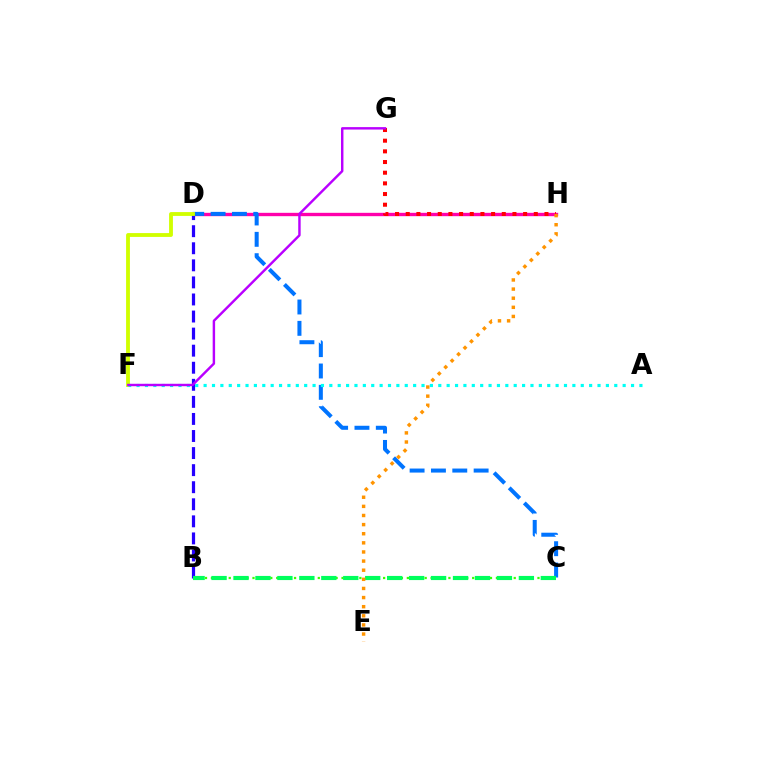{('D', 'H'): [{'color': '#ff00ac', 'line_style': 'solid', 'thickness': 2.42}], ('B', 'D'): [{'color': '#2500ff', 'line_style': 'dashed', 'thickness': 2.32}], ('C', 'D'): [{'color': '#0074ff', 'line_style': 'dashed', 'thickness': 2.9}], ('D', 'F'): [{'color': '#d1ff00', 'line_style': 'solid', 'thickness': 2.76}], ('G', 'H'): [{'color': '#ff0000', 'line_style': 'dotted', 'thickness': 2.9}], ('B', 'C'): [{'color': '#3dff00', 'line_style': 'dotted', 'thickness': 1.61}, {'color': '#00ff5c', 'line_style': 'dashed', 'thickness': 2.98}], ('A', 'F'): [{'color': '#00fff6', 'line_style': 'dotted', 'thickness': 2.28}], ('E', 'H'): [{'color': '#ff9400', 'line_style': 'dotted', 'thickness': 2.48}], ('F', 'G'): [{'color': '#b900ff', 'line_style': 'solid', 'thickness': 1.75}]}